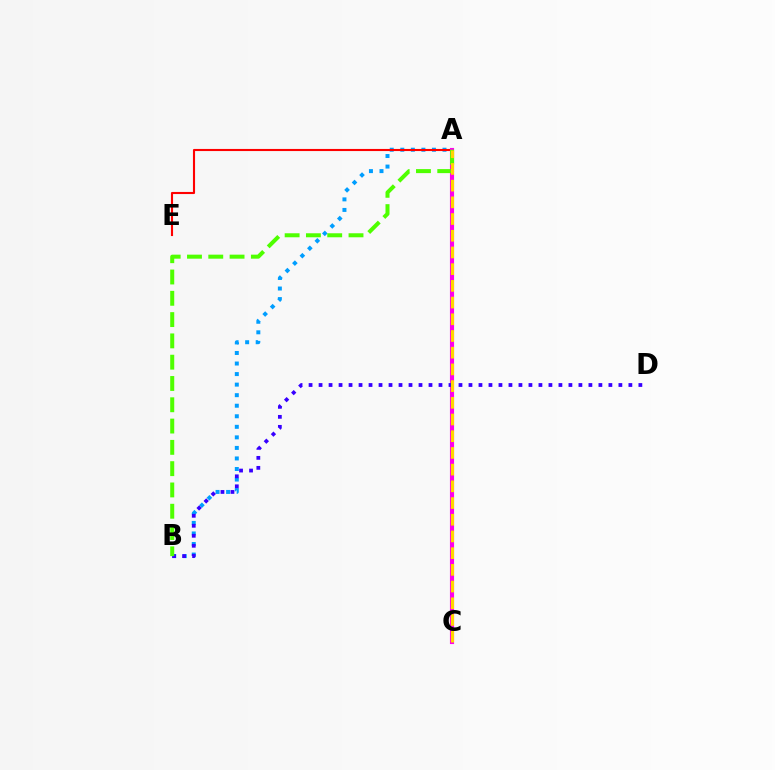{('A', 'B'): [{'color': '#009eff', 'line_style': 'dotted', 'thickness': 2.87}, {'color': '#4fff00', 'line_style': 'dashed', 'thickness': 2.89}], ('A', 'C'): [{'color': '#00ff86', 'line_style': 'dotted', 'thickness': 2.0}, {'color': '#ff00ed', 'line_style': 'solid', 'thickness': 2.97}, {'color': '#ffd500', 'line_style': 'dashed', 'thickness': 2.27}], ('A', 'E'): [{'color': '#ff0000', 'line_style': 'solid', 'thickness': 1.52}], ('B', 'D'): [{'color': '#3700ff', 'line_style': 'dotted', 'thickness': 2.72}]}